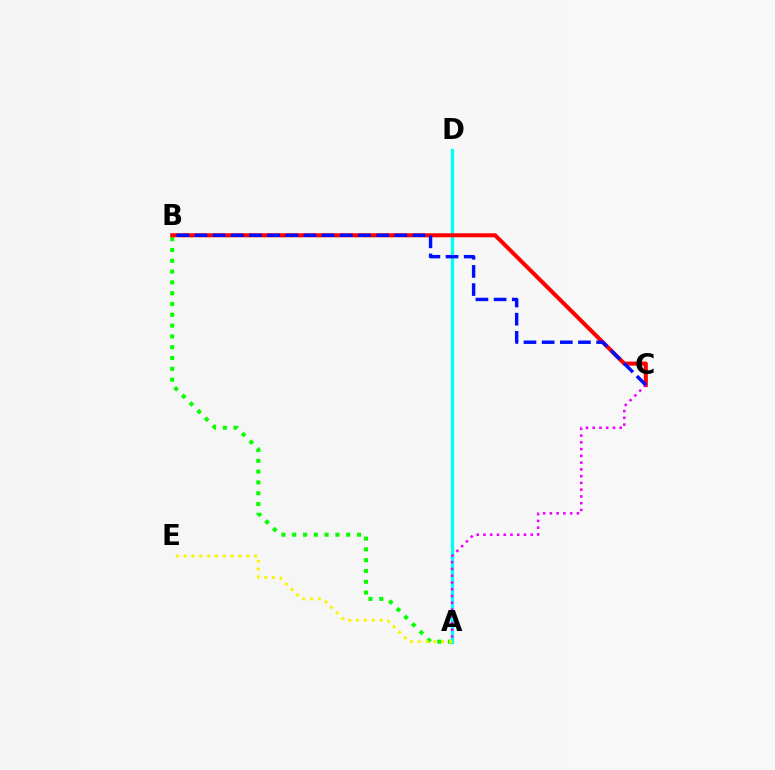{('A', 'D'): [{'color': '#00fff6', 'line_style': 'solid', 'thickness': 2.37}], ('A', 'B'): [{'color': '#08ff00', 'line_style': 'dotted', 'thickness': 2.93}], ('B', 'C'): [{'color': '#ff0000', 'line_style': 'solid', 'thickness': 2.9}, {'color': '#0010ff', 'line_style': 'dashed', 'thickness': 2.47}], ('A', 'C'): [{'color': '#ee00ff', 'line_style': 'dotted', 'thickness': 1.84}], ('A', 'E'): [{'color': '#fcf500', 'line_style': 'dotted', 'thickness': 2.13}]}